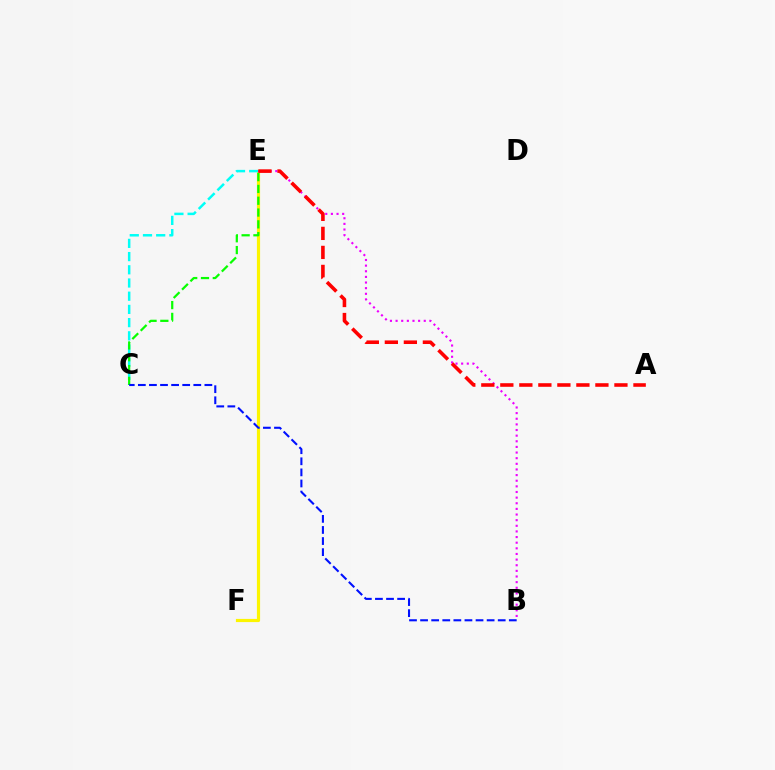{('E', 'F'): [{'color': '#fcf500', 'line_style': 'solid', 'thickness': 2.28}], ('C', 'E'): [{'color': '#00fff6', 'line_style': 'dashed', 'thickness': 1.79}, {'color': '#08ff00', 'line_style': 'dashed', 'thickness': 1.6}], ('B', 'E'): [{'color': '#ee00ff', 'line_style': 'dotted', 'thickness': 1.53}], ('A', 'E'): [{'color': '#ff0000', 'line_style': 'dashed', 'thickness': 2.58}], ('B', 'C'): [{'color': '#0010ff', 'line_style': 'dashed', 'thickness': 1.51}]}